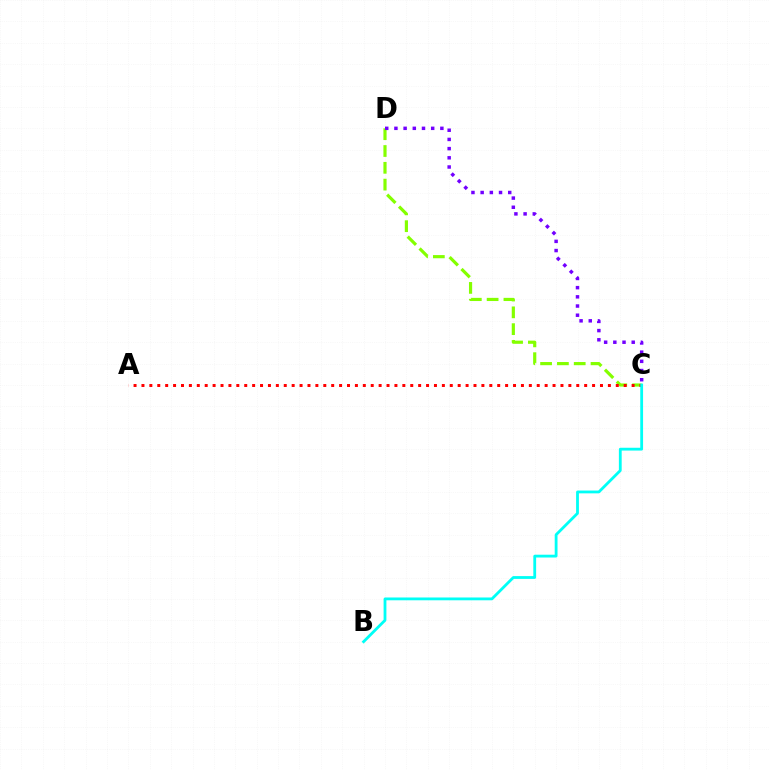{('C', 'D'): [{'color': '#84ff00', 'line_style': 'dashed', 'thickness': 2.28}, {'color': '#7200ff', 'line_style': 'dotted', 'thickness': 2.5}], ('A', 'C'): [{'color': '#ff0000', 'line_style': 'dotted', 'thickness': 2.15}], ('B', 'C'): [{'color': '#00fff6', 'line_style': 'solid', 'thickness': 2.02}]}